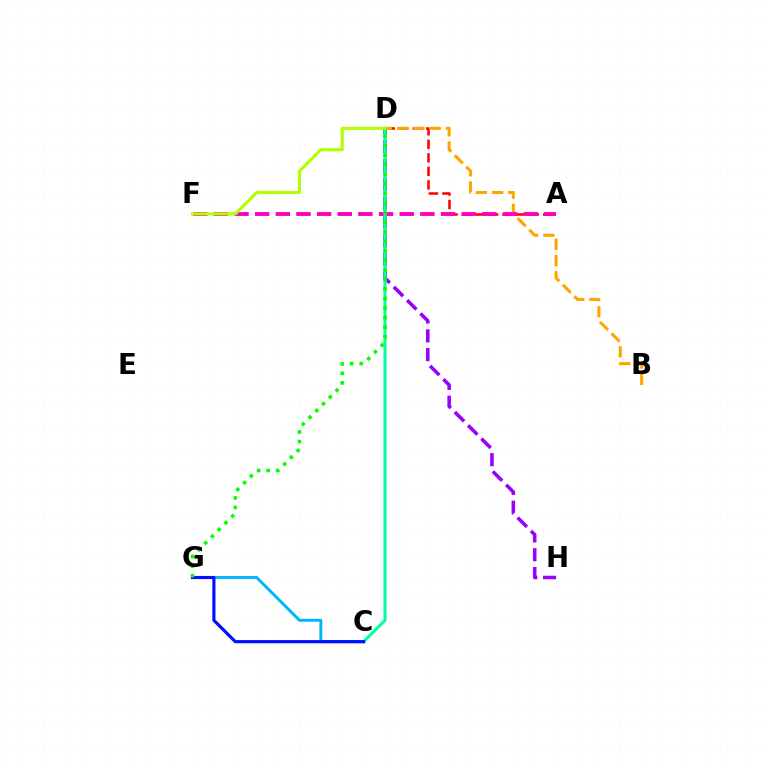{('C', 'G'): [{'color': '#00b5ff', 'line_style': 'solid', 'thickness': 2.11}, {'color': '#0010ff', 'line_style': 'solid', 'thickness': 2.27}], ('D', 'H'): [{'color': '#9b00ff', 'line_style': 'dashed', 'thickness': 2.55}], ('A', 'D'): [{'color': '#ff0000', 'line_style': 'dashed', 'thickness': 1.84}], ('B', 'D'): [{'color': '#ffa500', 'line_style': 'dashed', 'thickness': 2.21}], ('A', 'F'): [{'color': '#ff00bd', 'line_style': 'dashed', 'thickness': 2.81}], ('C', 'D'): [{'color': '#00ff9d', 'line_style': 'solid', 'thickness': 2.19}], ('D', 'F'): [{'color': '#b3ff00', 'line_style': 'solid', 'thickness': 2.24}], ('D', 'G'): [{'color': '#08ff00', 'line_style': 'dotted', 'thickness': 2.59}]}